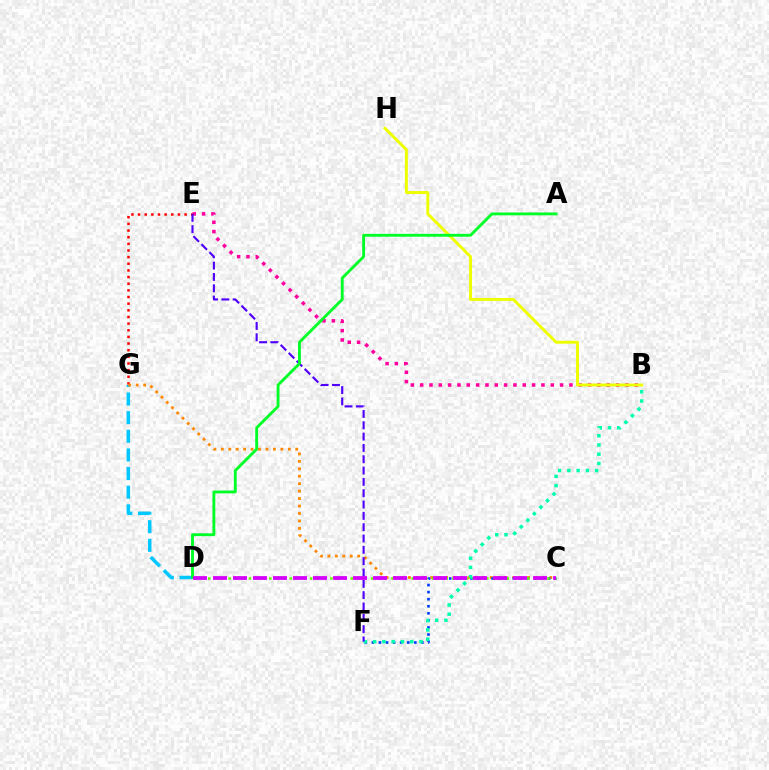{('E', 'G'): [{'color': '#ff0000', 'line_style': 'dotted', 'thickness': 1.81}], ('B', 'E'): [{'color': '#ff00a0', 'line_style': 'dotted', 'thickness': 2.53}], ('B', 'H'): [{'color': '#eeff00', 'line_style': 'solid', 'thickness': 2.12}], ('D', 'G'): [{'color': '#00c7ff', 'line_style': 'dashed', 'thickness': 2.53}], ('C', 'G'): [{'color': '#ff8800', 'line_style': 'dotted', 'thickness': 2.02}], ('C', 'F'): [{'color': '#003fff', 'line_style': 'dotted', 'thickness': 1.92}], ('B', 'F'): [{'color': '#00ffaf', 'line_style': 'dotted', 'thickness': 2.52}], ('E', 'F'): [{'color': '#4f00ff', 'line_style': 'dashed', 'thickness': 1.54}], ('C', 'D'): [{'color': '#66ff00', 'line_style': 'dotted', 'thickness': 1.84}, {'color': '#d600ff', 'line_style': 'dashed', 'thickness': 2.72}], ('A', 'D'): [{'color': '#00ff27', 'line_style': 'solid', 'thickness': 2.07}]}